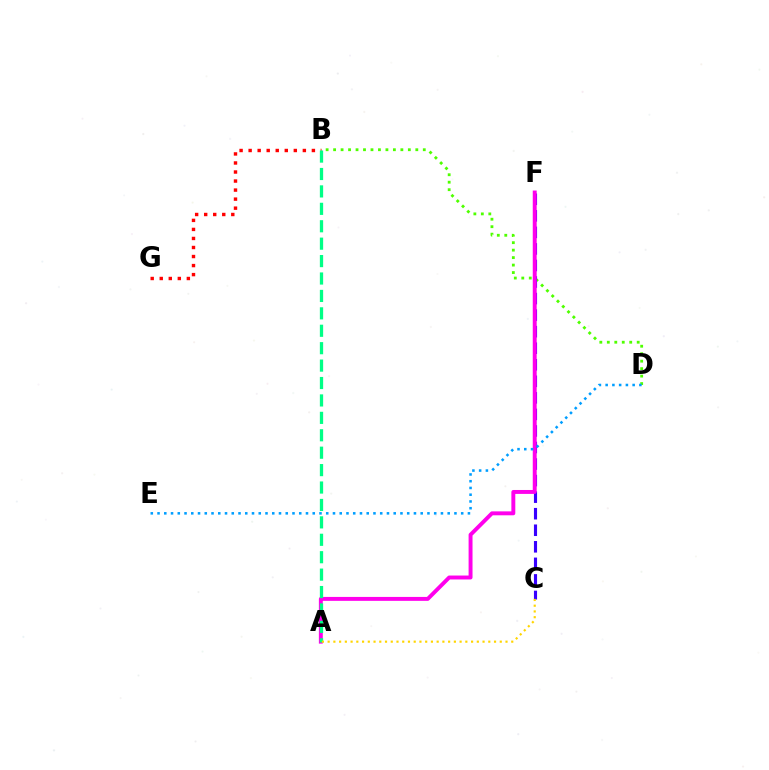{('B', 'D'): [{'color': '#4fff00', 'line_style': 'dotted', 'thickness': 2.03}], ('C', 'F'): [{'color': '#3700ff', 'line_style': 'dashed', 'thickness': 2.25}], ('A', 'F'): [{'color': '#ff00ed', 'line_style': 'solid', 'thickness': 2.83}], ('B', 'G'): [{'color': '#ff0000', 'line_style': 'dotted', 'thickness': 2.46}], ('A', 'B'): [{'color': '#00ff86', 'line_style': 'dashed', 'thickness': 2.37}], ('D', 'E'): [{'color': '#009eff', 'line_style': 'dotted', 'thickness': 1.83}], ('A', 'C'): [{'color': '#ffd500', 'line_style': 'dotted', 'thickness': 1.56}]}